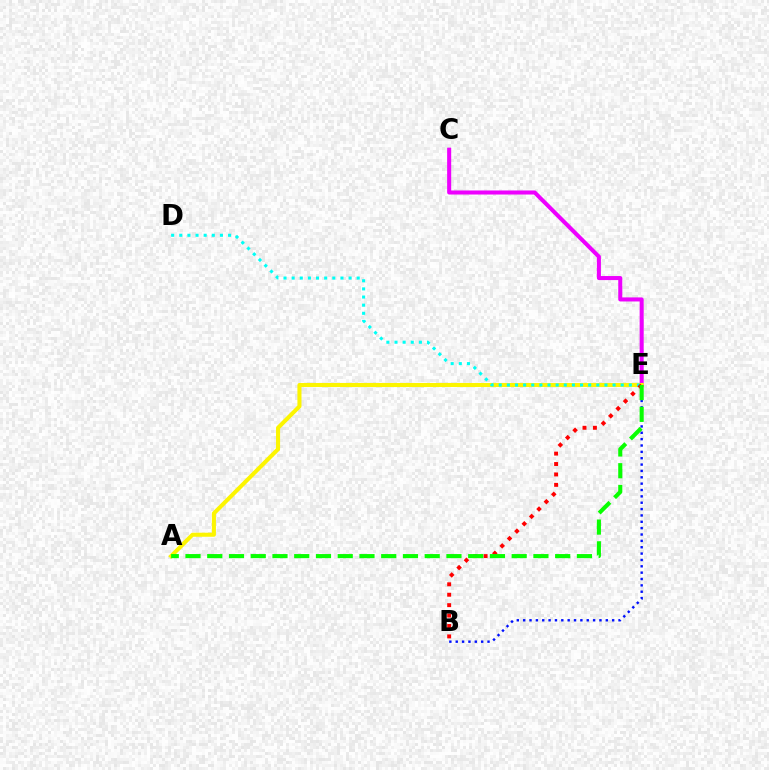{('C', 'E'): [{'color': '#ee00ff', 'line_style': 'solid', 'thickness': 2.92}], ('A', 'E'): [{'color': '#fcf500', 'line_style': 'solid', 'thickness': 2.93}, {'color': '#08ff00', 'line_style': 'dashed', 'thickness': 2.95}], ('D', 'E'): [{'color': '#00fff6', 'line_style': 'dotted', 'thickness': 2.21}], ('B', 'E'): [{'color': '#ff0000', 'line_style': 'dotted', 'thickness': 2.83}, {'color': '#0010ff', 'line_style': 'dotted', 'thickness': 1.73}]}